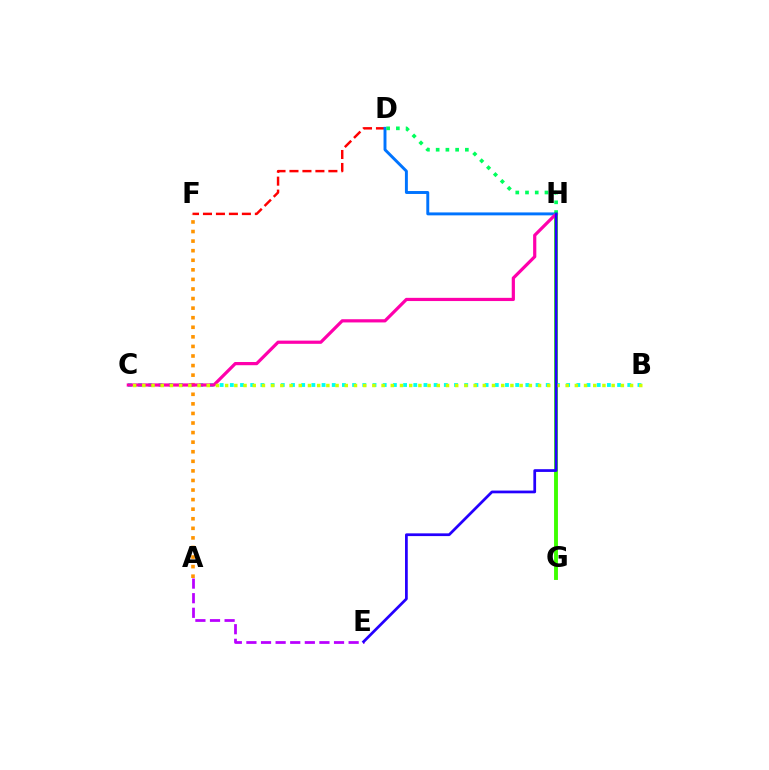{('D', 'F'): [{'color': '#ff0000', 'line_style': 'dashed', 'thickness': 1.76}], ('G', 'H'): [{'color': '#3dff00', 'line_style': 'solid', 'thickness': 2.79}], ('D', 'H'): [{'color': '#0074ff', 'line_style': 'solid', 'thickness': 2.11}, {'color': '#00ff5c', 'line_style': 'dotted', 'thickness': 2.64}], ('B', 'C'): [{'color': '#00fff6', 'line_style': 'dotted', 'thickness': 2.77}, {'color': '#d1ff00', 'line_style': 'dotted', 'thickness': 2.5}], ('A', 'F'): [{'color': '#ff9400', 'line_style': 'dotted', 'thickness': 2.6}], ('C', 'H'): [{'color': '#ff00ac', 'line_style': 'solid', 'thickness': 2.31}], ('A', 'E'): [{'color': '#b900ff', 'line_style': 'dashed', 'thickness': 1.98}], ('E', 'H'): [{'color': '#2500ff', 'line_style': 'solid', 'thickness': 1.97}]}